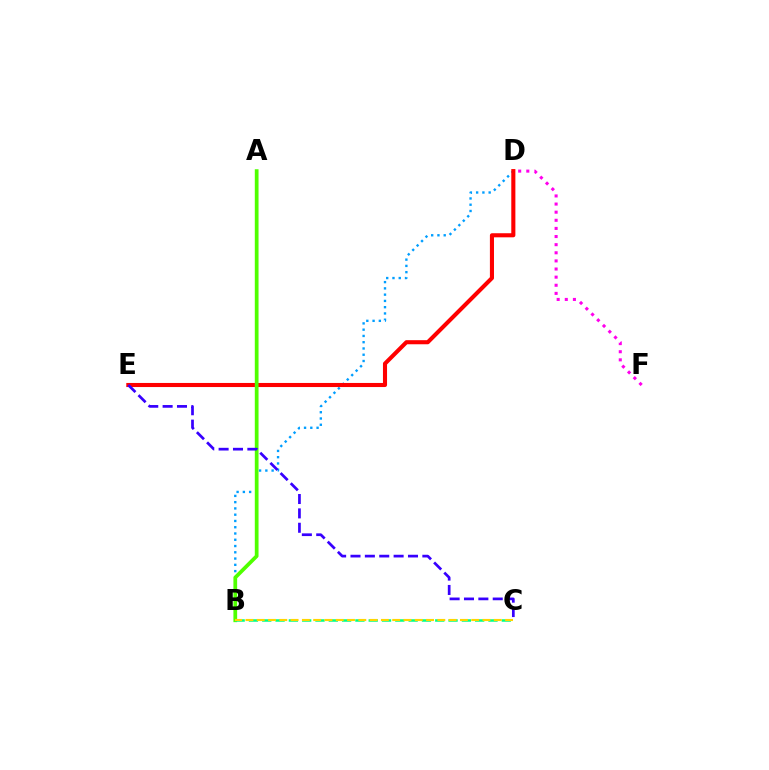{('D', 'F'): [{'color': '#ff00ed', 'line_style': 'dotted', 'thickness': 2.21}], ('B', 'D'): [{'color': '#009eff', 'line_style': 'dotted', 'thickness': 1.7}], ('D', 'E'): [{'color': '#ff0000', 'line_style': 'solid', 'thickness': 2.94}], ('A', 'B'): [{'color': '#4fff00', 'line_style': 'solid', 'thickness': 2.69}], ('B', 'C'): [{'color': '#00ff86', 'line_style': 'dashed', 'thickness': 1.81}, {'color': '#ffd500', 'line_style': 'dashed', 'thickness': 1.53}], ('C', 'E'): [{'color': '#3700ff', 'line_style': 'dashed', 'thickness': 1.95}]}